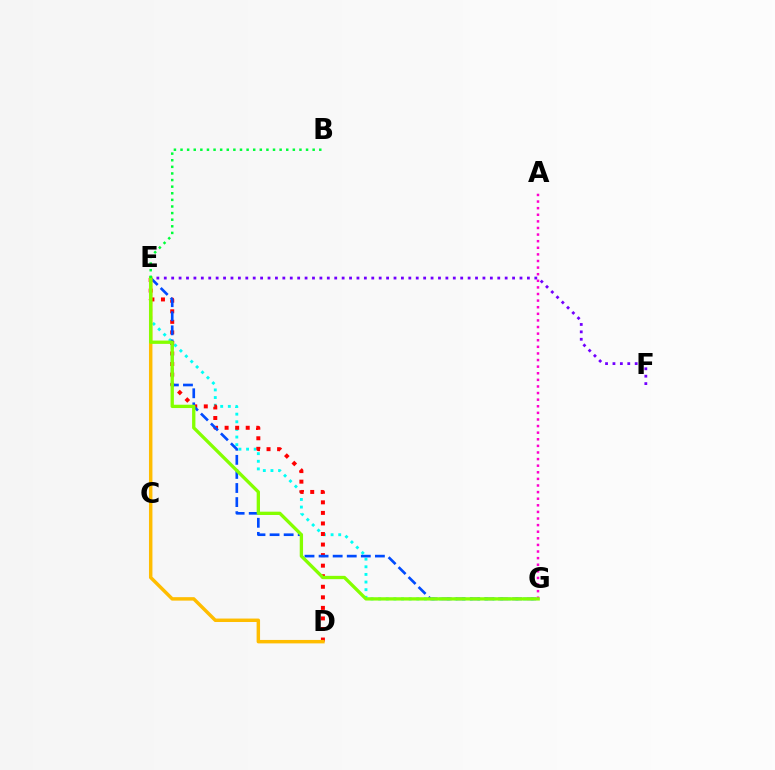{('E', 'G'): [{'color': '#00fff6', 'line_style': 'dotted', 'thickness': 2.07}, {'color': '#004bff', 'line_style': 'dashed', 'thickness': 1.91}, {'color': '#84ff00', 'line_style': 'solid', 'thickness': 2.39}], ('D', 'E'): [{'color': '#ff0000', 'line_style': 'dotted', 'thickness': 2.87}, {'color': '#ffbd00', 'line_style': 'solid', 'thickness': 2.48}], ('A', 'G'): [{'color': '#ff00cf', 'line_style': 'dotted', 'thickness': 1.79}], ('E', 'F'): [{'color': '#7200ff', 'line_style': 'dotted', 'thickness': 2.01}], ('B', 'E'): [{'color': '#00ff39', 'line_style': 'dotted', 'thickness': 1.8}]}